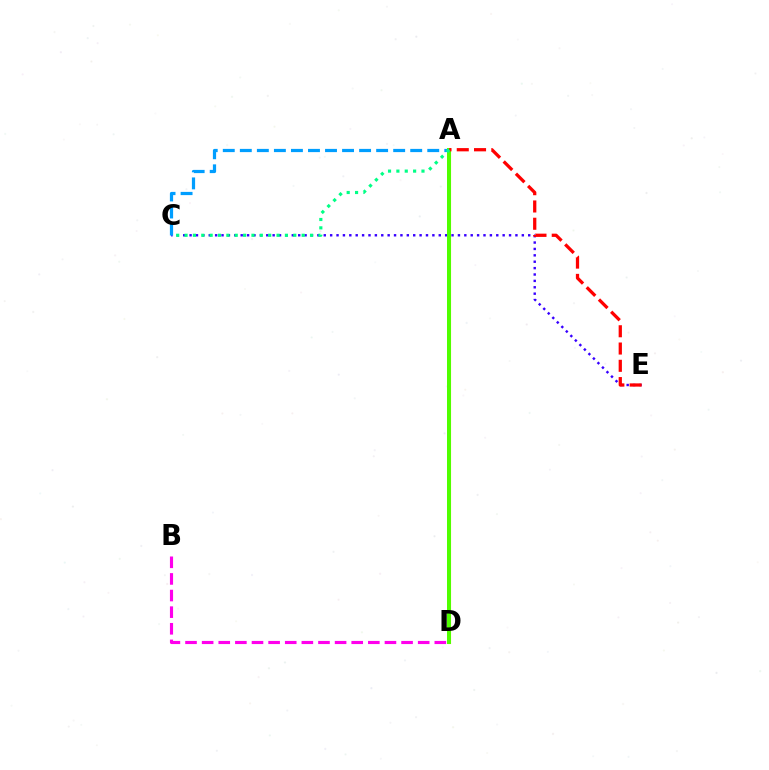{('B', 'D'): [{'color': '#ff00ed', 'line_style': 'dashed', 'thickness': 2.26}], ('A', 'D'): [{'color': '#ffd500', 'line_style': 'solid', 'thickness': 2.26}, {'color': '#4fff00', 'line_style': 'solid', 'thickness': 2.87}], ('C', 'E'): [{'color': '#3700ff', 'line_style': 'dotted', 'thickness': 1.74}], ('A', 'C'): [{'color': '#009eff', 'line_style': 'dashed', 'thickness': 2.31}, {'color': '#00ff86', 'line_style': 'dotted', 'thickness': 2.27}], ('A', 'E'): [{'color': '#ff0000', 'line_style': 'dashed', 'thickness': 2.35}]}